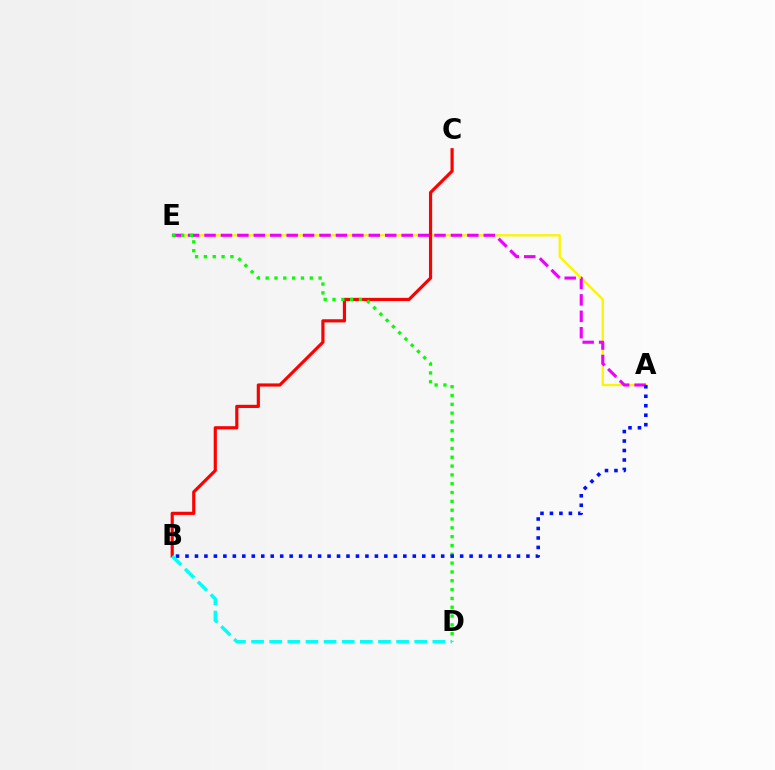{('A', 'E'): [{'color': '#fcf500', 'line_style': 'solid', 'thickness': 1.68}, {'color': '#ee00ff', 'line_style': 'dashed', 'thickness': 2.23}], ('B', 'C'): [{'color': '#ff0000', 'line_style': 'solid', 'thickness': 2.29}], ('D', 'E'): [{'color': '#08ff00', 'line_style': 'dotted', 'thickness': 2.4}], ('A', 'B'): [{'color': '#0010ff', 'line_style': 'dotted', 'thickness': 2.57}], ('B', 'D'): [{'color': '#00fff6', 'line_style': 'dashed', 'thickness': 2.46}]}